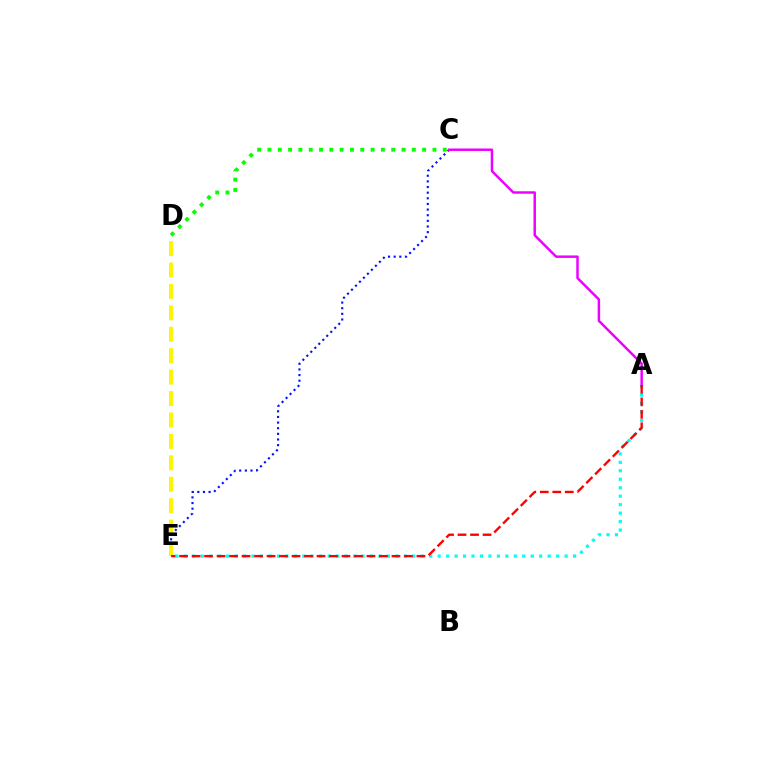{('A', 'E'): [{'color': '#00fff6', 'line_style': 'dotted', 'thickness': 2.3}, {'color': '#ff0000', 'line_style': 'dashed', 'thickness': 1.7}], ('C', 'D'): [{'color': '#08ff00', 'line_style': 'dotted', 'thickness': 2.8}], ('C', 'E'): [{'color': '#0010ff', 'line_style': 'dotted', 'thickness': 1.53}], ('A', 'C'): [{'color': '#ee00ff', 'line_style': 'solid', 'thickness': 1.78}], ('D', 'E'): [{'color': '#fcf500', 'line_style': 'dashed', 'thickness': 2.91}]}